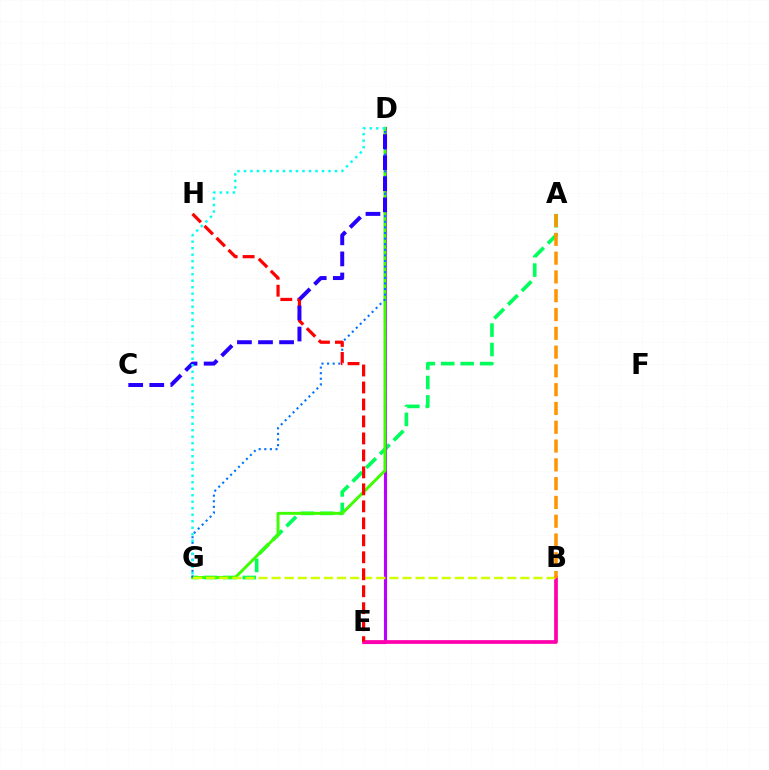{('A', 'G'): [{'color': '#00ff5c', 'line_style': 'dashed', 'thickness': 2.64}], ('D', 'E'): [{'color': '#b900ff', 'line_style': 'solid', 'thickness': 2.26}], ('B', 'E'): [{'color': '#ff00ac', 'line_style': 'solid', 'thickness': 2.68}], ('D', 'G'): [{'color': '#3dff00', 'line_style': 'solid', 'thickness': 2.1}, {'color': '#0074ff', 'line_style': 'dotted', 'thickness': 1.52}, {'color': '#00fff6', 'line_style': 'dotted', 'thickness': 1.77}], ('B', 'G'): [{'color': '#d1ff00', 'line_style': 'dashed', 'thickness': 1.78}], ('E', 'H'): [{'color': '#ff0000', 'line_style': 'dashed', 'thickness': 2.31}], ('C', 'D'): [{'color': '#2500ff', 'line_style': 'dashed', 'thickness': 2.86}], ('A', 'B'): [{'color': '#ff9400', 'line_style': 'dashed', 'thickness': 2.55}]}